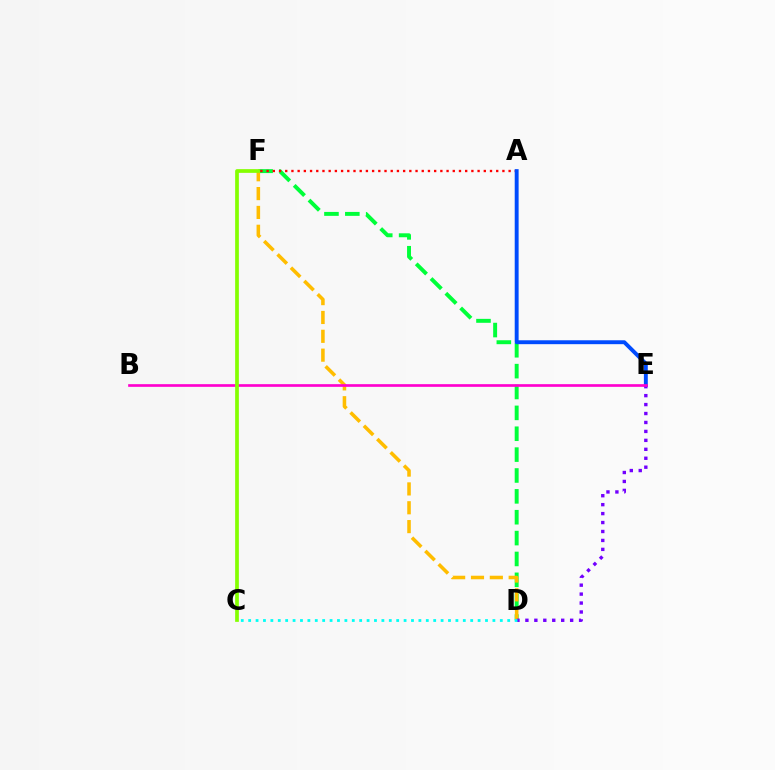{('D', 'F'): [{'color': '#00ff39', 'line_style': 'dashed', 'thickness': 2.84}, {'color': '#ffbd00', 'line_style': 'dashed', 'thickness': 2.56}], ('D', 'E'): [{'color': '#7200ff', 'line_style': 'dotted', 'thickness': 2.43}], ('A', 'F'): [{'color': '#ff0000', 'line_style': 'dotted', 'thickness': 1.69}], ('A', 'E'): [{'color': '#004bff', 'line_style': 'solid', 'thickness': 2.81}], ('C', 'D'): [{'color': '#00fff6', 'line_style': 'dotted', 'thickness': 2.01}], ('B', 'E'): [{'color': '#ff00cf', 'line_style': 'solid', 'thickness': 1.92}], ('C', 'F'): [{'color': '#84ff00', 'line_style': 'solid', 'thickness': 2.67}]}